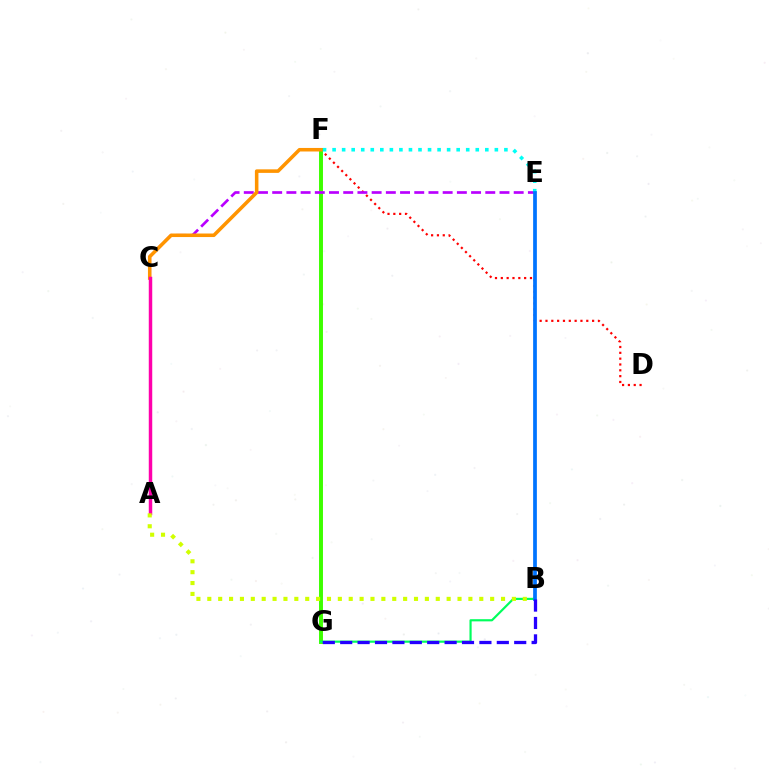{('D', 'F'): [{'color': '#ff0000', 'line_style': 'dotted', 'thickness': 1.58}], ('F', 'G'): [{'color': '#3dff00', 'line_style': 'solid', 'thickness': 2.84}], ('C', 'E'): [{'color': '#b900ff', 'line_style': 'dashed', 'thickness': 1.93}], ('E', 'F'): [{'color': '#00fff6', 'line_style': 'dotted', 'thickness': 2.59}], ('C', 'F'): [{'color': '#ff9400', 'line_style': 'solid', 'thickness': 2.55}], ('A', 'C'): [{'color': '#ff00ac', 'line_style': 'solid', 'thickness': 2.49}], ('B', 'G'): [{'color': '#00ff5c', 'line_style': 'solid', 'thickness': 1.57}, {'color': '#2500ff', 'line_style': 'dashed', 'thickness': 2.36}], ('A', 'B'): [{'color': '#d1ff00', 'line_style': 'dotted', 'thickness': 2.96}], ('B', 'E'): [{'color': '#0074ff', 'line_style': 'solid', 'thickness': 2.68}]}